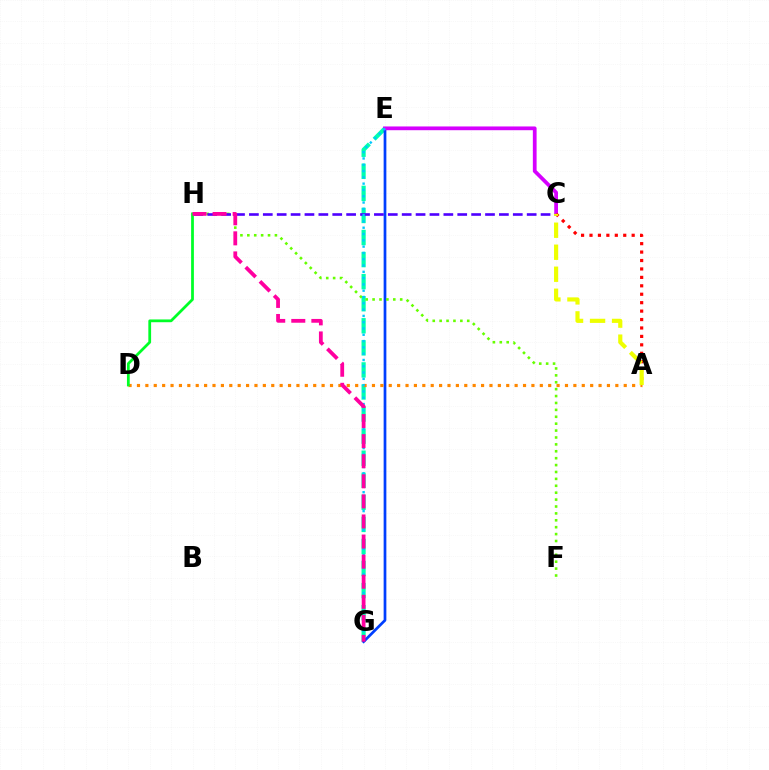{('E', 'G'): [{'color': '#00ffaf', 'line_style': 'dashed', 'thickness': 3.0}, {'color': '#003fff', 'line_style': 'solid', 'thickness': 1.96}, {'color': '#00c7ff', 'line_style': 'dotted', 'thickness': 1.71}], ('F', 'H'): [{'color': '#66ff00', 'line_style': 'dotted', 'thickness': 1.88}], ('C', 'H'): [{'color': '#4f00ff', 'line_style': 'dashed', 'thickness': 1.89}], ('C', 'E'): [{'color': '#d600ff', 'line_style': 'solid', 'thickness': 2.7}], ('A', 'C'): [{'color': '#ff0000', 'line_style': 'dotted', 'thickness': 2.29}, {'color': '#eeff00', 'line_style': 'dashed', 'thickness': 2.99}], ('A', 'D'): [{'color': '#ff8800', 'line_style': 'dotted', 'thickness': 2.28}], ('D', 'H'): [{'color': '#00ff27', 'line_style': 'solid', 'thickness': 1.99}], ('G', 'H'): [{'color': '#ff00a0', 'line_style': 'dashed', 'thickness': 2.73}]}